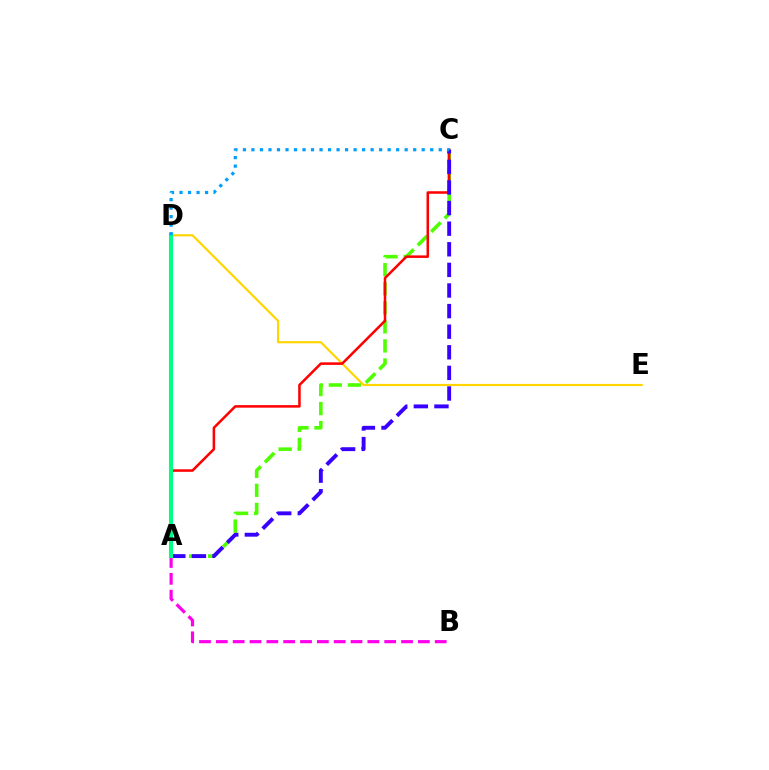{('D', 'E'): [{'color': '#ffd500', 'line_style': 'solid', 'thickness': 1.57}], ('A', 'B'): [{'color': '#ff00ed', 'line_style': 'dashed', 'thickness': 2.29}], ('A', 'C'): [{'color': '#4fff00', 'line_style': 'dashed', 'thickness': 2.59}, {'color': '#ff0000', 'line_style': 'solid', 'thickness': 1.82}, {'color': '#3700ff', 'line_style': 'dashed', 'thickness': 2.8}], ('A', 'D'): [{'color': '#00ff86', 'line_style': 'solid', 'thickness': 2.94}], ('C', 'D'): [{'color': '#009eff', 'line_style': 'dotted', 'thickness': 2.31}]}